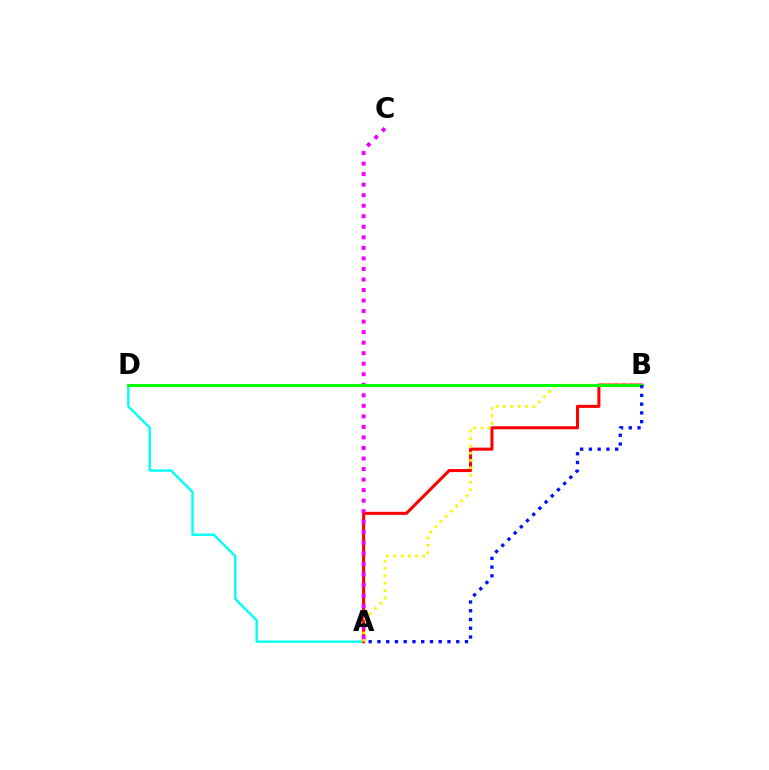{('A', 'D'): [{'color': '#00fff6', 'line_style': 'solid', 'thickness': 1.72}], ('A', 'B'): [{'color': '#ff0000', 'line_style': 'solid', 'thickness': 2.19}, {'color': '#fcf500', 'line_style': 'dotted', 'thickness': 1.99}, {'color': '#0010ff', 'line_style': 'dotted', 'thickness': 2.38}], ('A', 'C'): [{'color': '#ee00ff', 'line_style': 'dotted', 'thickness': 2.86}], ('B', 'D'): [{'color': '#08ff00', 'line_style': 'solid', 'thickness': 2.13}]}